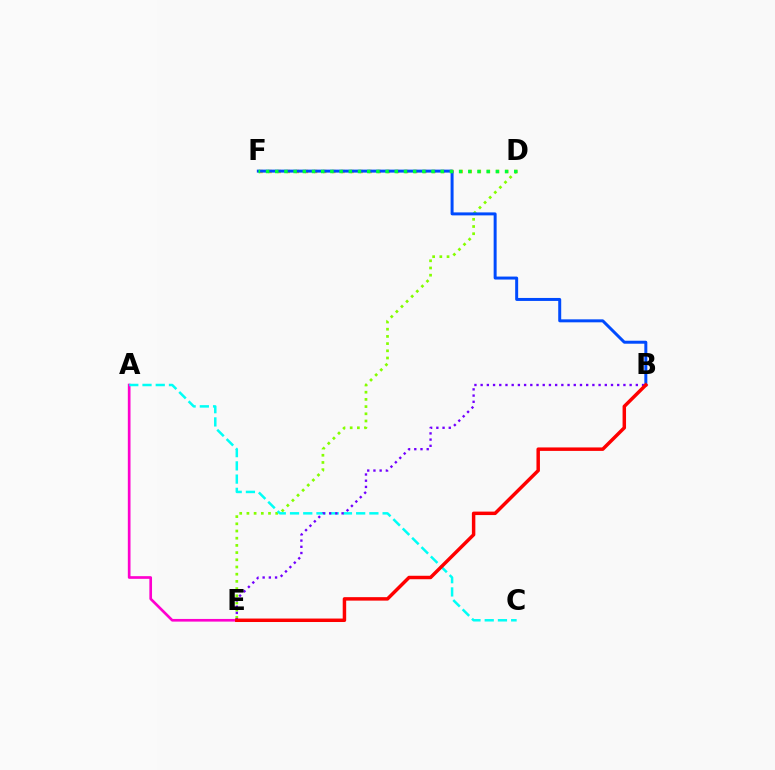{('A', 'E'): [{'color': '#ff00cf', 'line_style': 'solid', 'thickness': 1.93}], ('D', 'E'): [{'color': '#84ff00', 'line_style': 'dotted', 'thickness': 1.96}], ('D', 'F'): [{'color': '#ffbd00', 'line_style': 'dotted', 'thickness': 2.47}, {'color': '#00ff39', 'line_style': 'dotted', 'thickness': 2.5}], ('A', 'C'): [{'color': '#00fff6', 'line_style': 'dashed', 'thickness': 1.8}], ('B', 'F'): [{'color': '#004bff', 'line_style': 'solid', 'thickness': 2.15}], ('B', 'E'): [{'color': '#7200ff', 'line_style': 'dotted', 'thickness': 1.69}, {'color': '#ff0000', 'line_style': 'solid', 'thickness': 2.5}]}